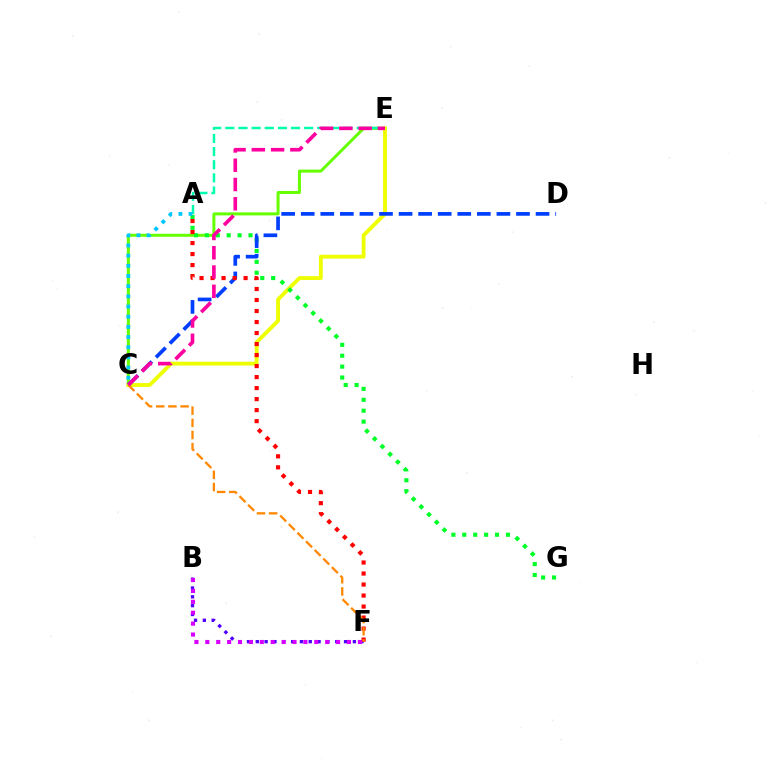{('C', 'E'): [{'color': '#66ff00', 'line_style': 'solid', 'thickness': 2.17}, {'color': '#eeff00', 'line_style': 'solid', 'thickness': 2.76}, {'color': '#ff00a0', 'line_style': 'dashed', 'thickness': 2.62}], ('A', 'E'): [{'color': '#00ffaf', 'line_style': 'dashed', 'thickness': 1.78}], ('B', 'F'): [{'color': '#4f00ff', 'line_style': 'dotted', 'thickness': 2.4}, {'color': '#d600ff', 'line_style': 'dotted', 'thickness': 2.96}], ('A', 'G'): [{'color': '#00ff27', 'line_style': 'dotted', 'thickness': 2.96}], ('C', 'D'): [{'color': '#003fff', 'line_style': 'dashed', 'thickness': 2.66}], ('A', 'F'): [{'color': '#ff0000', 'line_style': 'dotted', 'thickness': 2.99}], ('A', 'C'): [{'color': '#00c7ff', 'line_style': 'dotted', 'thickness': 2.76}], ('C', 'F'): [{'color': '#ff8800', 'line_style': 'dashed', 'thickness': 1.65}]}